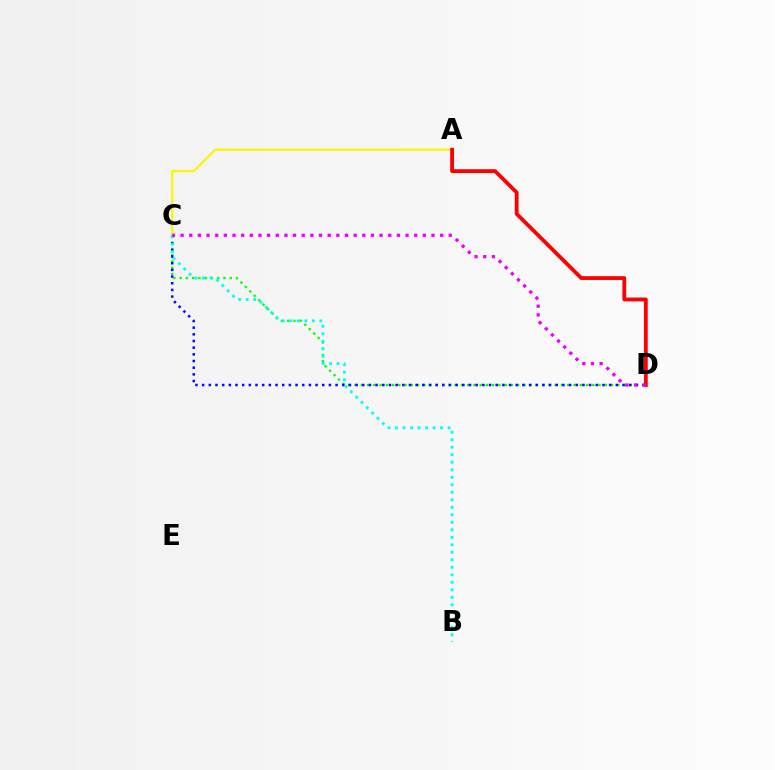{('C', 'D'): [{'color': '#08ff00', 'line_style': 'dotted', 'thickness': 1.7}, {'color': '#0010ff', 'line_style': 'dotted', 'thickness': 1.81}, {'color': '#ee00ff', 'line_style': 'dotted', 'thickness': 2.35}], ('A', 'C'): [{'color': '#fcf500', 'line_style': 'solid', 'thickness': 1.59}], ('B', 'C'): [{'color': '#00fff6', 'line_style': 'dotted', 'thickness': 2.04}], ('A', 'D'): [{'color': '#ff0000', 'line_style': 'solid', 'thickness': 2.74}]}